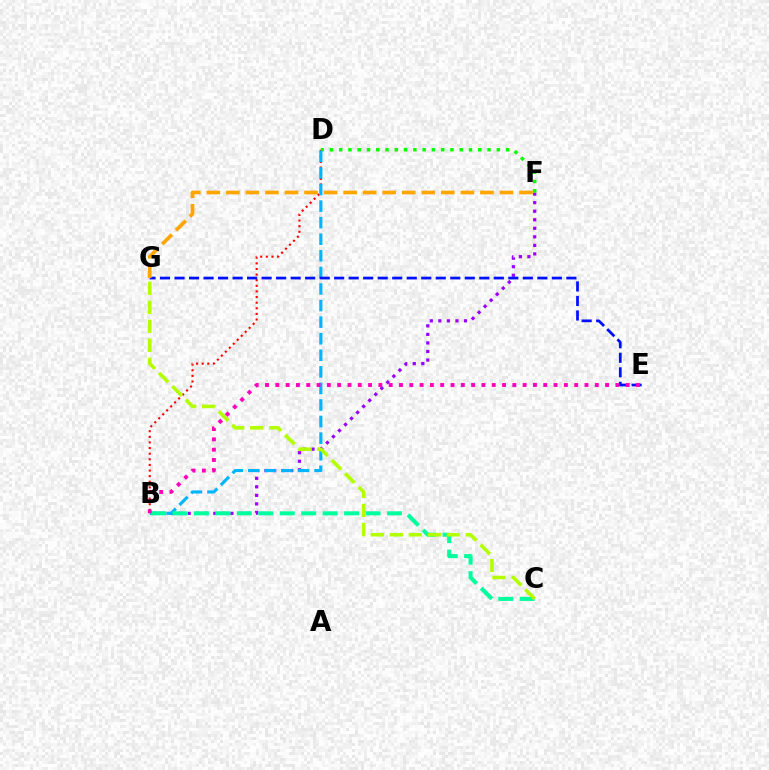{('B', 'F'): [{'color': '#9b00ff', 'line_style': 'dotted', 'thickness': 2.32}], ('B', 'D'): [{'color': '#ff0000', 'line_style': 'dotted', 'thickness': 1.53}, {'color': '#00b5ff', 'line_style': 'dashed', 'thickness': 2.25}], ('D', 'F'): [{'color': '#08ff00', 'line_style': 'dotted', 'thickness': 2.52}], ('B', 'C'): [{'color': '#00ff9d', 'line_style': 'dashed', 'thickness': 2.92}], ('E', 'G'): [{'color': '#0010ff', 'line_style': 'dashed', 'thickness': 1.97}], ('C', 'G'): [{'color': '#b3ff00', 'line_style': 'dashed', 'thickness': 2.58}], ('F', 'G'): [{'color': '#ffa500', 'line_style': 'dashed', 'thickness': 2.65}], ('B', 'E'): [{'color': '#ff00bd', 'line_style': 'dotted', 'thickness': 2.8}]}